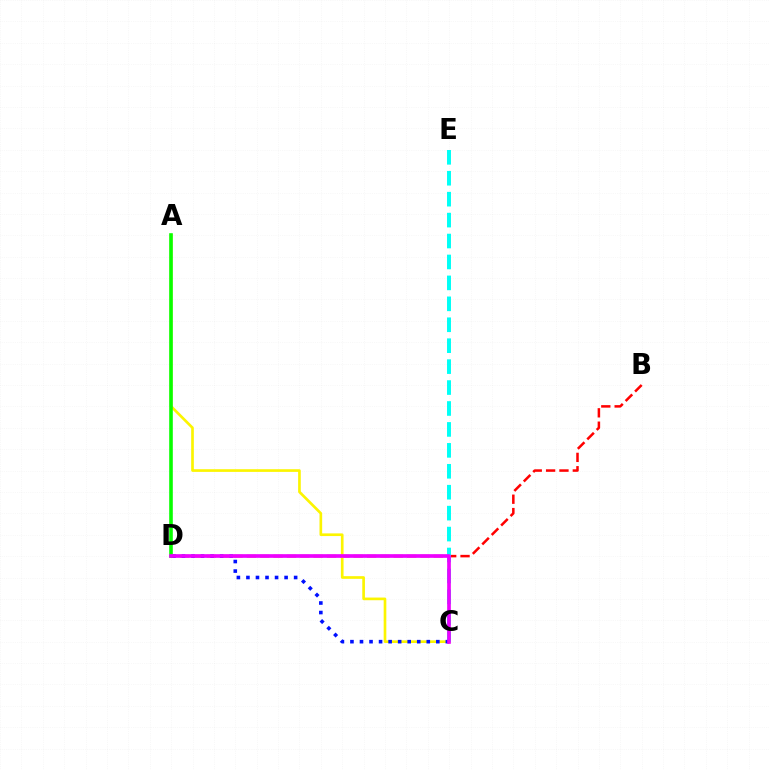{('B', 'D'): [{'color': '#ff0000', 'line_style': 'dashed', 'thickness': 1.81}], ('A', 'C'): [{'color': '#fcf500', 'line_style': 'solid', 'thickness': 1.92}], ('C', 'E'): [{'color': '#00fff6', 'line_style': 'dashed', 'thickness': 2.84}], ('C', 'D'): [{'color': '#0010ff', 'line_style': 'dotted', 'thickness': 2.59}, {'color': '#ee00ff', 'line_style': 'solid', 'thickness': 2.64}], ('A', 'D'): [{'color': '#08ff00', 'line_style': 'solid', 'thickness': 2.59}]}